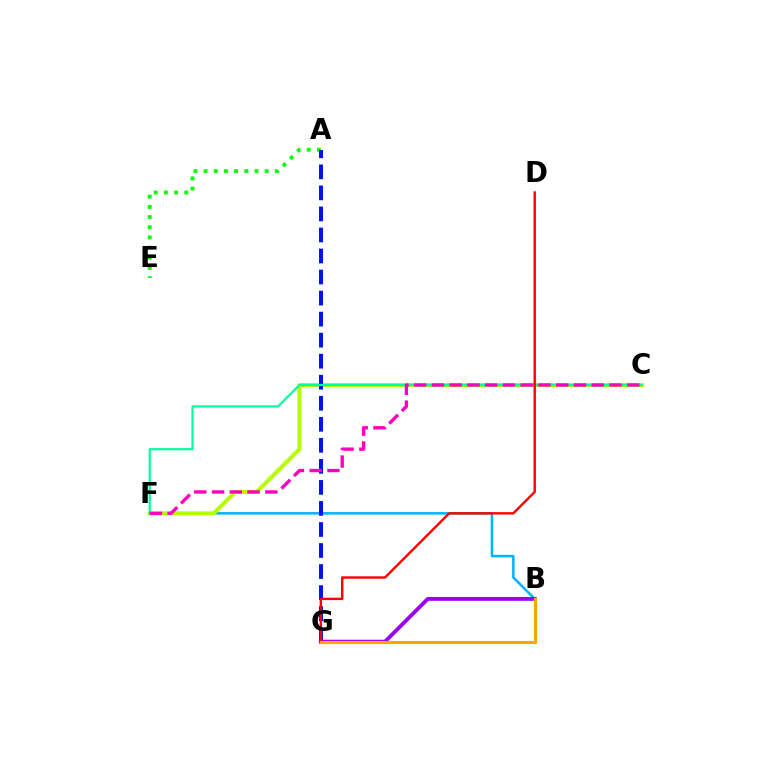{('B', 'F'): [{'color': '#00b5ff', 'line_style': 'solid', 'thickness': 1.82}], ('A', 'E'): [{'color': '#08ff00', 'line_style': 'dotted', 'thickness': 2.77}], ('C', 'F'): [{'color': '#b3ff00', 'line_style': 'solid', 'thickness': 2.87}, {'color': '#00ff9d', 'line_style': 'solid', 'thickness': 1.56}, {'color': '#ff00bd', 'line_style': 'dashed', 'thickness': 2.41}], ('A', 'G'): [{'color': '#0010ff', 'line_style': 'dashed', 'thickness': 2.86}], ('B', 'G'): [{'color': '#9b00ff', 'line_style': 'solid', 'thickness': 2.78}, {'color': '#ffa500', 'line_style': 'solid', 'thickness': 2.27}], ('D', 'G'): [{'color': '#ff0000', 'line_style': 'solid', 'thickness': 1.72}]}